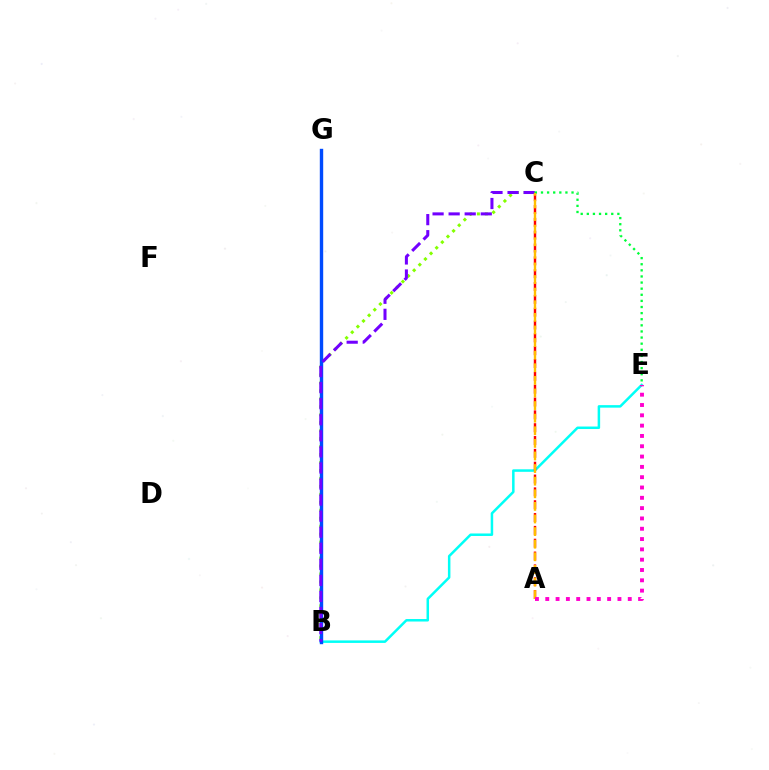{('B', 'E'): [{'color': '#00fff6', 'line_style': 'solid', 'thickness': 1.8}], ('B', 'C'): [{'color': '#84ff00', 'line_style': 'dotted', 'thickness': 2.16}, {'color': '#7200ff', 'line_style': 'dashed', 'thickness': 2.18}], ('B', 'G'): [{'color': '#004bff', 'line_style': 'solid', 'thickness': 2.44}], ('A', 'C'): [{'color': '#ff0000', 'line_style': 'dashed', 'thickness': 1.74}, {'color': '#ffbd00', 'line_style': 'dashed', 'thickness': 1.71}], ('C', 'E'): [{'color': '#00ff39', 'line_style': 'dotted', 'thickness': 1.66}], ('A', 'E'): [{'color': '#ff00cf', 'line_style': 'dotted', 'thickness': 2.8}]}